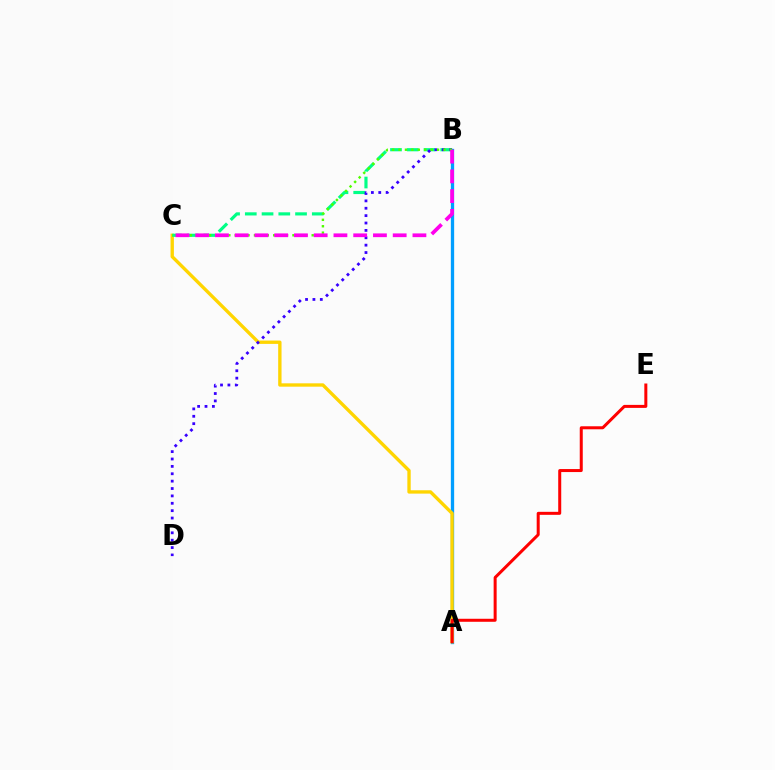{('A', 'B'): [{'color': '#009eff', 'line_style': 'solid', 'thickness': 2.38}], ('A', 'C'): [{'color': '#ffd500', 'line_style': 'solid', 'thickness': 2.42}], ('A', 'E'): [{'color': '#ff0000', 'line_style': 'solid', 'thickness': 2.17}], ('B', 'C'): [{'color': '#00ff86', 'line_style': 'dashed', 'thickness': 2.28}, {'color': '#4fff00', 'line_style': 'dotted', 'thickness': 1.74}, {'color': '#ff00ed', 'line_style': 'dashed', 'thickness': 2.68}], ('B', 'D'): [{'color': '#3700ff', 'line_style': 'dotted', 'thickness': 2.01}]}